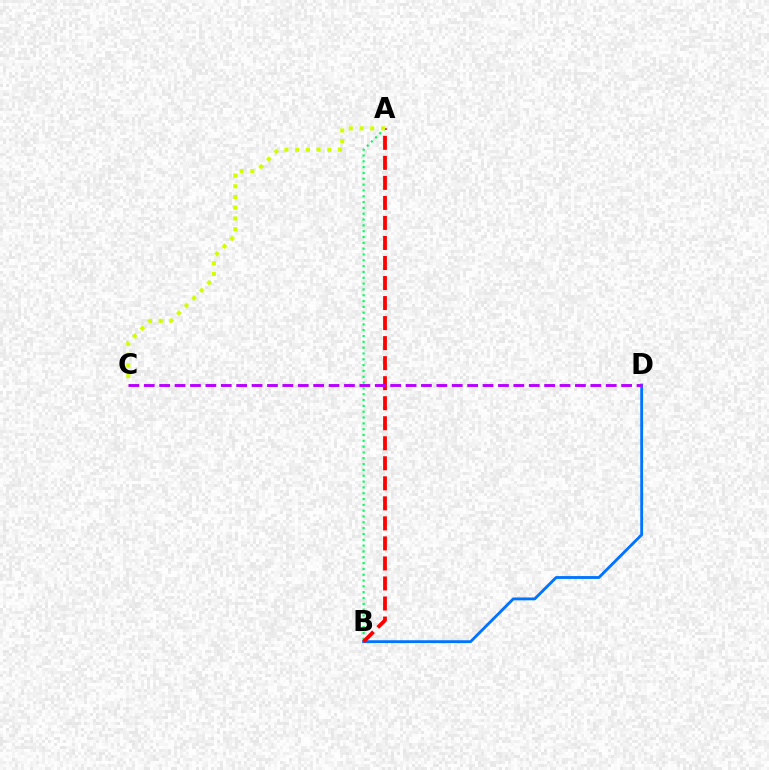{('A', 'B'): [{'color': '#00ff5c', 'line_style': 'dotted', 'thickness': 1.58}, {'color': '#ff0000', 'line_style': 'dashed', 'thickness': 2.72}], ('B', 'D'): [{'color': '#0074ff', 'line_style': 'solid', 'thickness': 2.05}], ('A', 'C'): [{'color': '#d1ff00', 'line_style': 'dotted', 'thickness': 2.91}], ('C', 'D'): [{'color': '#b900ff', 'line_style': 'dashed', 'thickness': 2.09}]}